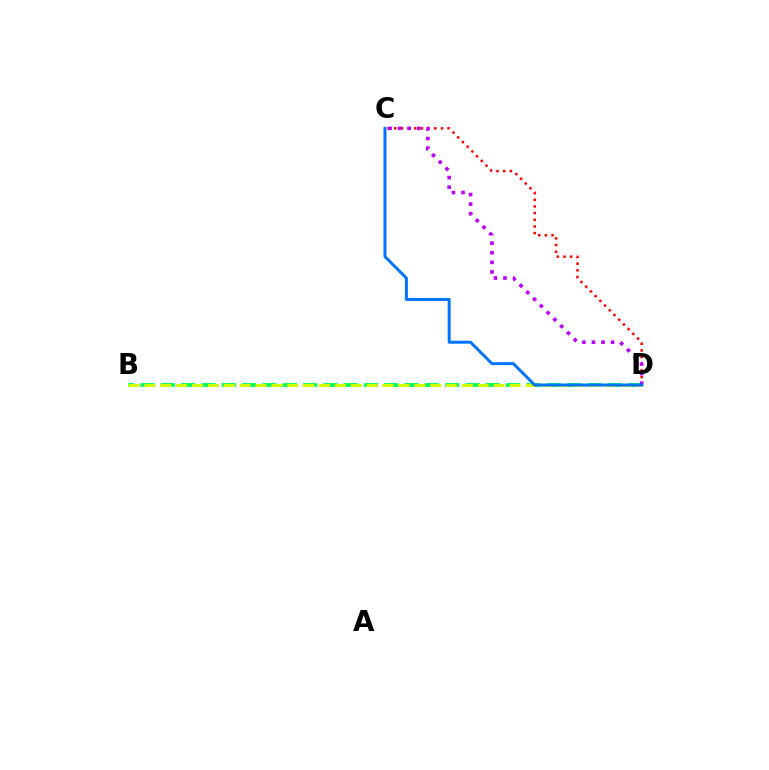{('B', 'D'): [{'color': '#00ff5c', 'line_style': 'dashed', 'thickness': 2.76}, {'color': '#d1ff00', 'line_style': 'dashed', 'thickness': 2.16}], ('C', 'D'): [{'color': '#ff0000', 'line_style': 'dotted', 'thickness': 1.81}, {'color': '#b900ff', 'line_style': 'dotted', 'thickness': 2.6}, {'color': '#0074ff', 'line_style': 'solid', 'thickness': 2.14}]}